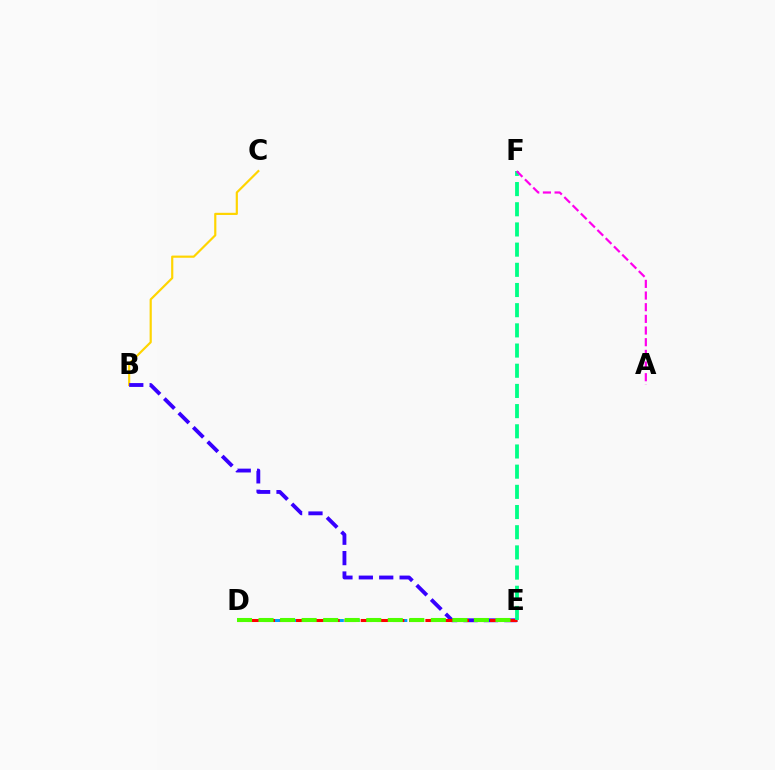{('B', 'C'): [{'color': '#ffd500', 'line_style': 'solid', 'thickness': 1.57}], ('D', 'E'): [{'color': '#009eff', 'line_style': 'dashed', 'thickness': 2.16}, {'color': '#ff0000', 'line_style': 'dashed', 'thickness': 2.2}, {'color': '#4fff00', 'line_style': 'dashed', 'thickness': 2.93}], ('B', 'E'): [{'color': '#3700ff', 'line_style': 'dashed', 'thickness': 2.77}], ('E', 'F'): [{'color': '#00ff86', 'line_style': 'dashed', 'thickness': 2.74}], ('A', 'F'): [{'color': '#ff00ed', 'line_style': 'dashed', 'thickness': 1.58}]}